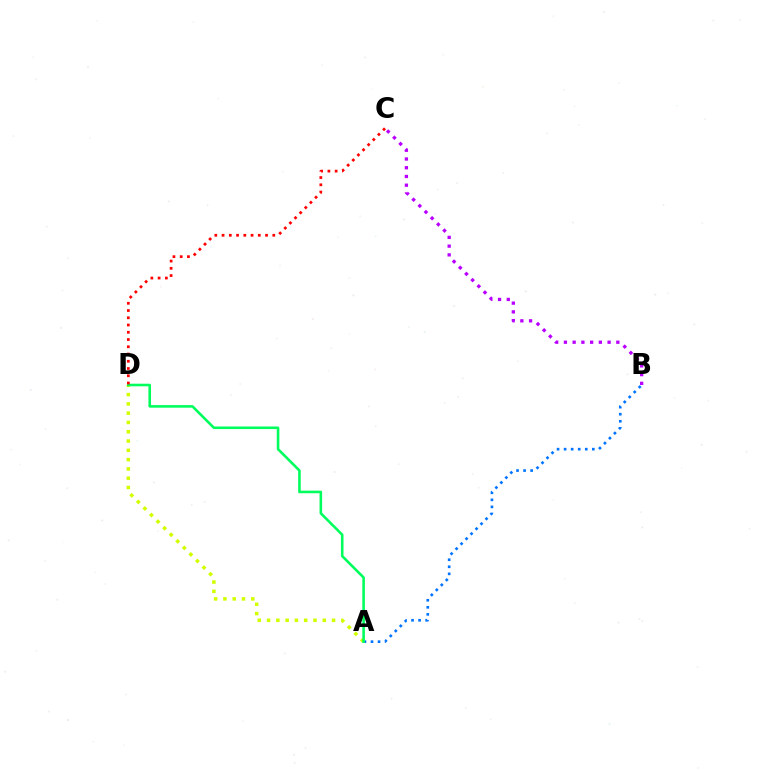{('B', 'C'): [{'color': '#b900ff', 'line_style': 'dotted', 'thickness': 2.37}], ('A', 'B'): [{'color': '#0074ff', 'line_style': 'dotted', 'thickness': 1.92}], ('A', 'D'): [{'color': '#d1ff00', 'line_style': 'dotted', 'thickness': 2.52}, {'color': '#00ff5c', 'line_style': 'solid', 'thickness': 1.86}], ('C', 'D'): [{'color': '#ff0000', 'line_style': 'dotted', 'thickness': 1.97}]}